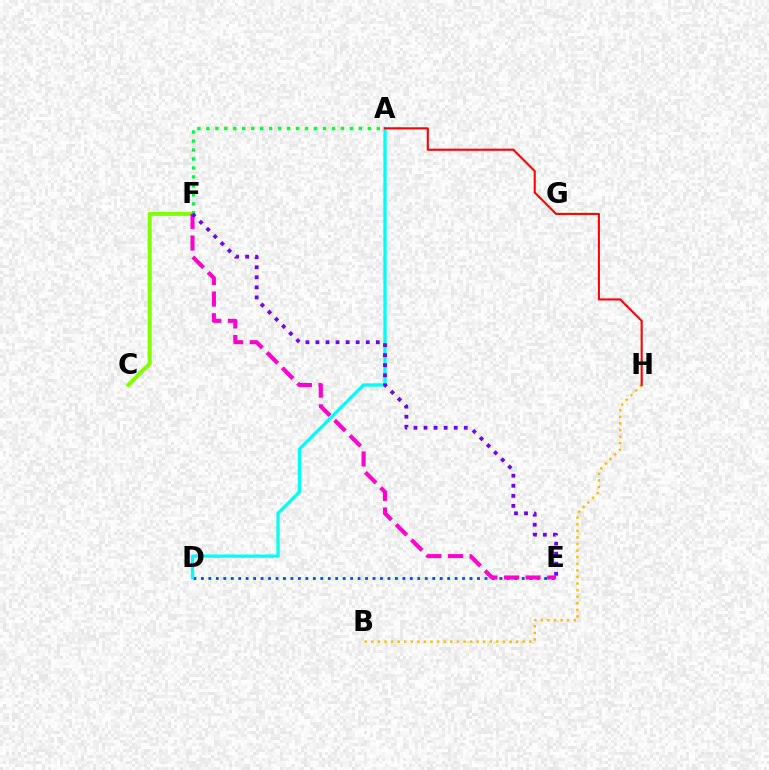{('D', 'E'): [{'color': '#004bff', 'line_style': 'dotted', 'thickness': 2.03}], ('A', 'D'): [{'color': '#00fff6', 'line_style': 'solid', 'thickness': 2.37}], ('B', 'H'): [{'color': '#ffbd00', 'line_style': 'dotted', 'thickness': 1.79}], ('C', 'F'): [{'color': '#84ff00', 'line_style': 'solid', 'thickness': 2.9}], ('A', 'F'): [{'color': '#00ff39', 'line_style': 'dotted', 'thickness': 2.44}], ('A', 'H'): [{'color': '#ff0000', 'line_style': 'solid', 'thickness': 1.5}], ('E', 'F'): [{'color': '#ff00cf', 'line_style': 'dashed', 'thickness': 2.94}, {'color': '#7200ff', 'line_style': 'dotted', 'thickness': 2.73}]}